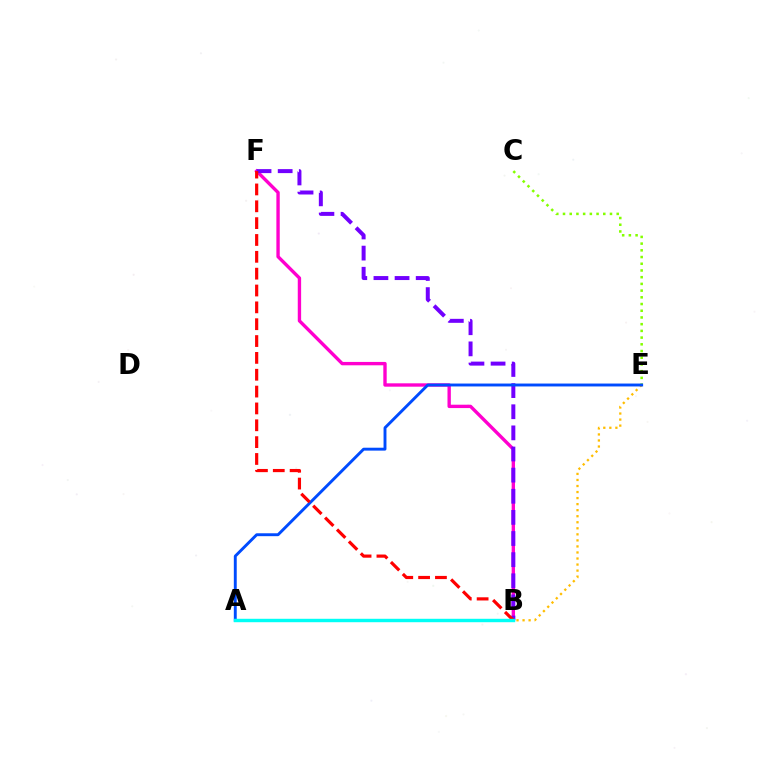{('B', 'F'): [{'color': '#ff00cf', 'line_style': 'solid', 'thickness': 2.42}, {'color': '#7200ff', 'line_style': 'dashed', 'thickness': 2.87}, {'color': '#ff0000', 'line_style': 'dashed', 'thickness': 2.29}], ('A', 'B'): [{'color': '#00ff39', 'line_style': 'solid', 'thickness': 2.07}, {'color': '#00fff6', 'line_style': 'solid', 'thickness': 2.47}], ('B', 'E'): [{'color': '#ffbd00', 'line_style': 'dotted', 'thickness': 1.64}], ('C', 'E'): [{'color': '#84ff00', 'line_style': 'dotted', 'thickness': 1.82}], ('A', 'E'): [{'color': '#004bff', 'line_style': 'solid', 'thickness': 2.09}]}